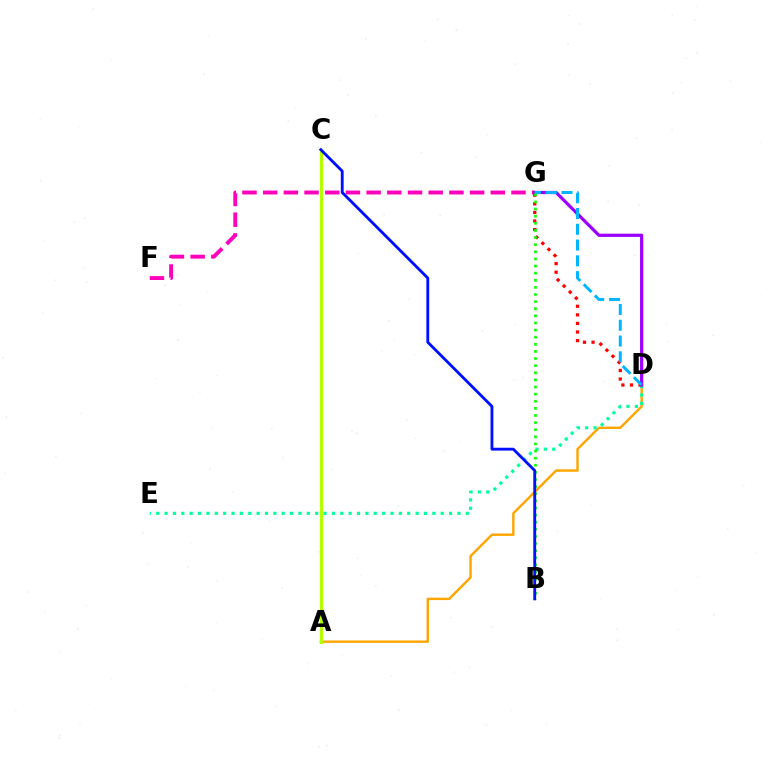{('A', 'D'): [{'color': '#ffa500', 'line_style': 'solid', 'thickness': 1.74}], ('D', 'E'): [{'color': '#00ff9d', 'line_style': 'dotted', 'thickness': 2.27}], ('D', 'G'): [{'color': '#ff0000', 'line_style': 'dotted', 'thickness': 2.33}, {'color': '#9b00ff', 'line_style': 'solid', 'thickness': 2.32}, {'color': '#00b5ff', 'line_style': 'dashed', 'thickness': 2.14}], ('F', 'G'): [{'color': '#ff00bd', 'line_style': 'dashed', 'thickness': 2.81}], ('A', 'C'): [{'color': '#b3ff00', 'line_style': 'solid', 'thickness': 2.31}], ('B', 'G'): [{'color': '#08ff00', 'line_style': 'dotted', 'thickness': 1.93}], ('B', 'C'): [{'color': '#0010ff', 'line_style': 'solid', 'thickness': 2.05}]}